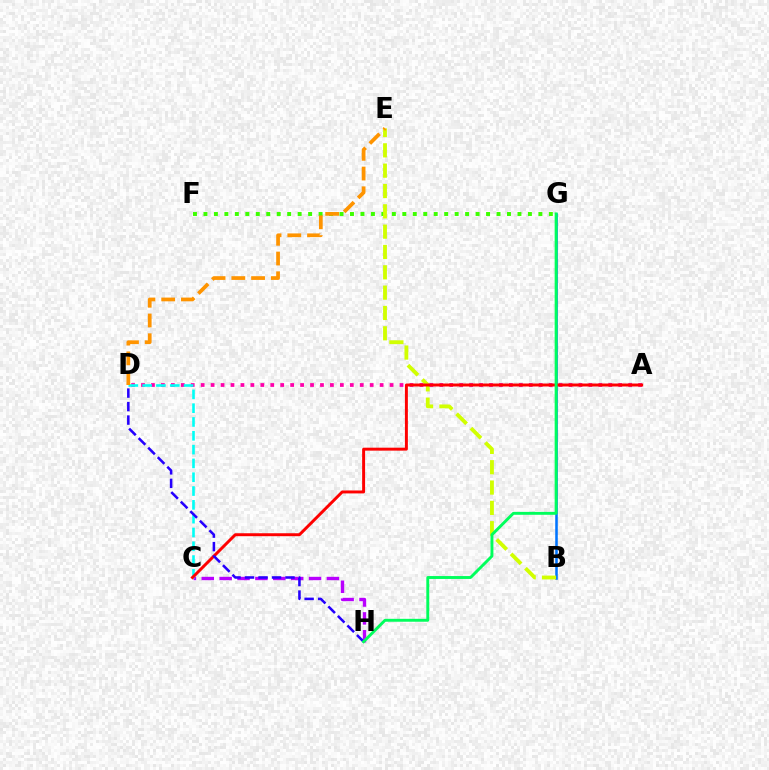{('F', 'G'): [{'color': '#3dff00', 'line_style': 'dotted', 'thickness': 2.84}], ('B', 'G'): [{'color': '#0074ff', 'line_style': 'solid', 'thickness': 1.83}], ('B', 'E'): [{'color': '#d1ff00', 'line_style': 'dashed', 'thickness': 2.76}], ('A', 'D'): [{'color': '#ff00ac', 'line_style': 'dotted', 'thickness': 2.7}], ('C', 'H'): [{'color': '#b900ff', 'line_style': 'dashed', 'thickness': 2.43}], ('C', 'D'): [{'color': '#00fff6', 'line_style': 'dashed', 'thickness': 1.88}], ('A', 'C'): [{'color': '#ff0000', 'line_style': 'solid', 'thickness': 2.12}], ('D', 'E'): [{'color': '#ff9400', 'line_style': 'dashed', 'thickness': 2.68}], ('D', 'H'): [{'color': '#2500ff', 'line_style': 'dashed', 'thickness': 1.83}], ('G', 'H'): [{'color': '#00ff5c', 'line_style': 'solid', 'thickness': 2.09}]}